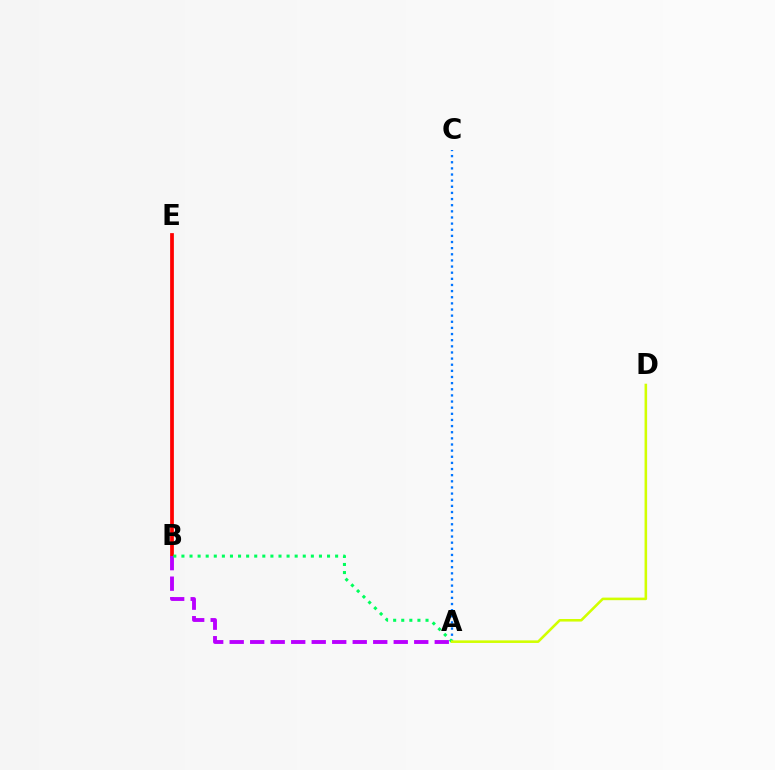{('B', 'E'): [{'color': '#ff0000', 'line_style': 'solid', 'thickness': 2.69}], ('A', 'B'): [{'color': '#b900ff', 'line_style': 'dashed', 'thickness': 2.79}, {'color': '#00ff5c', 'line_style': 'dotted', 'thickness': 2.2}], ('A', 'C'): [{'color': '#0074ff', 'line_style': 'dotted', 'thickness': 1.67}], ('A', 'D'): [{'color': '#d1ff00', 'line_style': 'solid', 'thickness': 1.85}]}